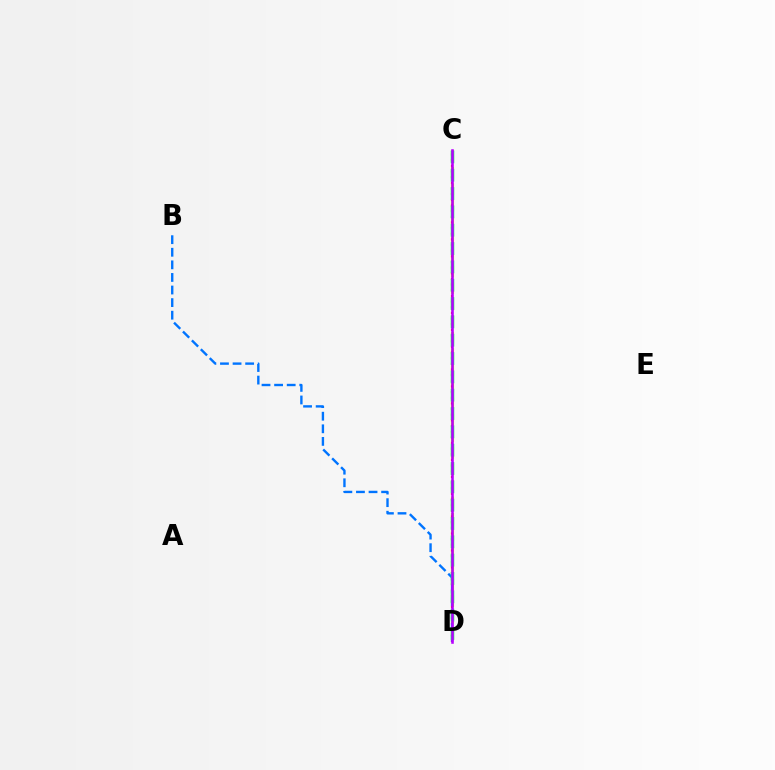{('C', 'D'): [{'color': '#d1ff00', 'line_style': 'dashed', 'thickness': 2.24}, {'color': '#ff0000', 'line_style': 'dotted', 'thickness': 1.54}, {'color': '#00ff5c', 'line_style': 'dashed', 'thickness': 2.49}, {'color': '#b900ff', 'line_style': 'solid', 'thickness': 1.85}], ('B', 'D'): [{'color': '#0074ff', 'line_style': 'dashed', 'thickness': 1.71}]}